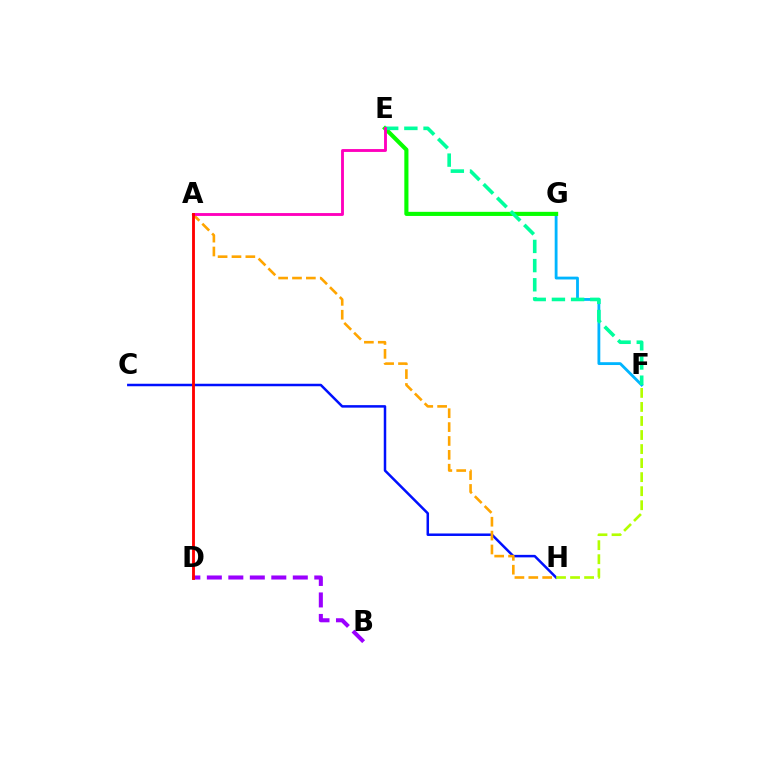{('C', 'H'): [{'color': '#0010ff', 'line_style': 'solid', 'thickness': 1.8}], ('B', 'D'): [{'color': '#9b00ff', 'line_style': 'dashed', 'thickness': 2.92}], ('F', 'G'): [{'color': '#00b5ff', 'line_style': 'solid', 'thickness': 2.03}], ('E', 'G'): [{'color': '#08ff00', 'line_style': 'solid', 'thickness': 2.97}], ('E', 'F'): [{'color': '#00ff9d', 'line_style': 'dashed', 'thickness': 2.61}], ('A', 'H'): [{'color': '#ffa500', 'line_style': 'dashed', 'thickness': 1.88}], ('A', 'E'): [{'color': '#ff00bd', 'line_style': 'solid', 'thickness': 2.07}], ('A', 'D'): [{'color': '#ff0000', 'line_style': 'solid', 'thickness': 2.05}], ('F', 'H'): [{'color': '#b3ff00', 'line_style': 'dashed', 'thickness': 1.91}]}